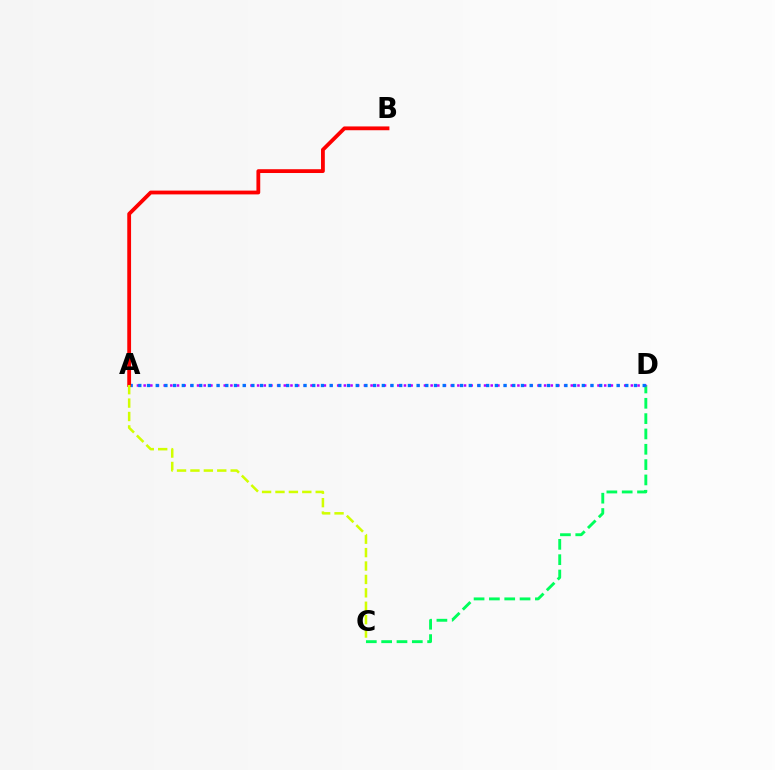{('C', 'D'): [{'color': '#00ff5c', 'line_style': 'dashed', 'thickness': 2.08}], ('A', 'D'): [{'color': '#b900ff', 'line_style': 'dotted', 'thickness': 1.81}, {'color': '#0074ff', 'line_style': 'dotted', 'thickness': 2.36}], ('A', 'B'): [{'color': '#ff0000', 'line_style': 'solid', 'thickness': 2.74}], ('A', 'C'): [{'color': '#d1ff00', 'line_style': 'dashed', 'thickness': 1.82}]}